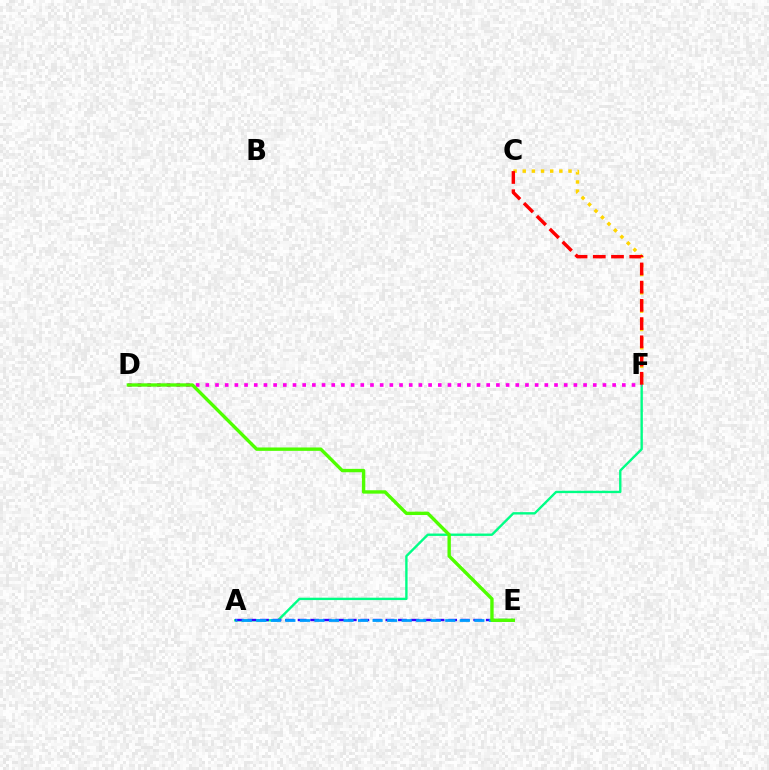{('C', 'F'): [{'color': '#ffd500', 'line_style': 'dotted', 'thickness': 2.49}, {'color': '#ff0000', 'line_style': 'dashed', 'thickness': 2.48}], ('A', 'F'): [{'color': '#00ff86', 'line_style': 'solid', 'thickness': 1.71}], ('A', 'E'): [{'color': '#3700ff', 'line_style': 'dashed', 'thickness': 1.7}, {'color': '#009eff', 'line_style': 'dashed', 'thickness': 1.97}], ('D', 'F'): [{'color': '#ff00ed', 'line_style': 'dotted', 'thickness': 2.63}], ('D', 'E'): [{'color': '#4fff00', 'line_style': 'solid', 'thickness': 2.43}]}